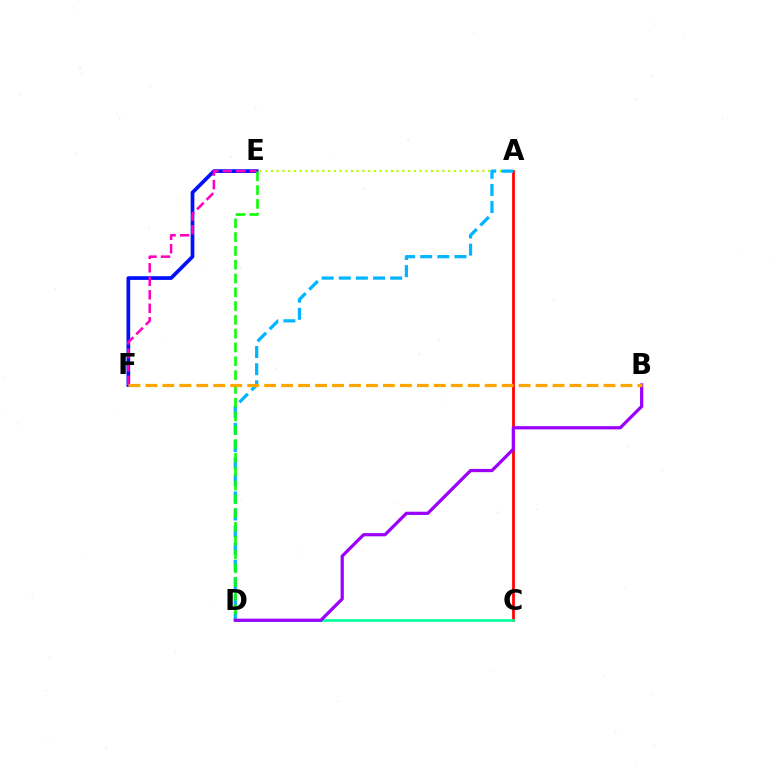{('A', 'E'): [{'color': '#b3ff00', 'line_style': 'dotted', 'thickness': 1.55}], ('A', 'C'): [{'color': '#ff0000', 'line_style': 'solid', 'thickness': 1.98}], ('E', 'F'): [{'color': '#0010ff', 'line_style': 'solid', 'thickness': 2.66}, {'color': '#ff00bd', 'line_style': 'dashed', 'thickness': 1.83}], ('C', 'D'): [{'color': '#00ff9d', 'line_style': 'solid', 'thickness': 1.93}], ('A', 'D'): [{'color': '#00b5ff', 'line_style': 'dashed', 'thickness': 2.33}], ('D', 'E'): [{'color': '#08ff00', 'line_style': 'dashed', 'thickness': 1.87}], ('B', 'D'): [{'color': '#9b00ff', 'line_style': 'solid', 'thickness': 2.32}], ('B', 'F'): [{'color': '#ffa500', 'line_style': 'dashed', 'thickness': 2.3}]}